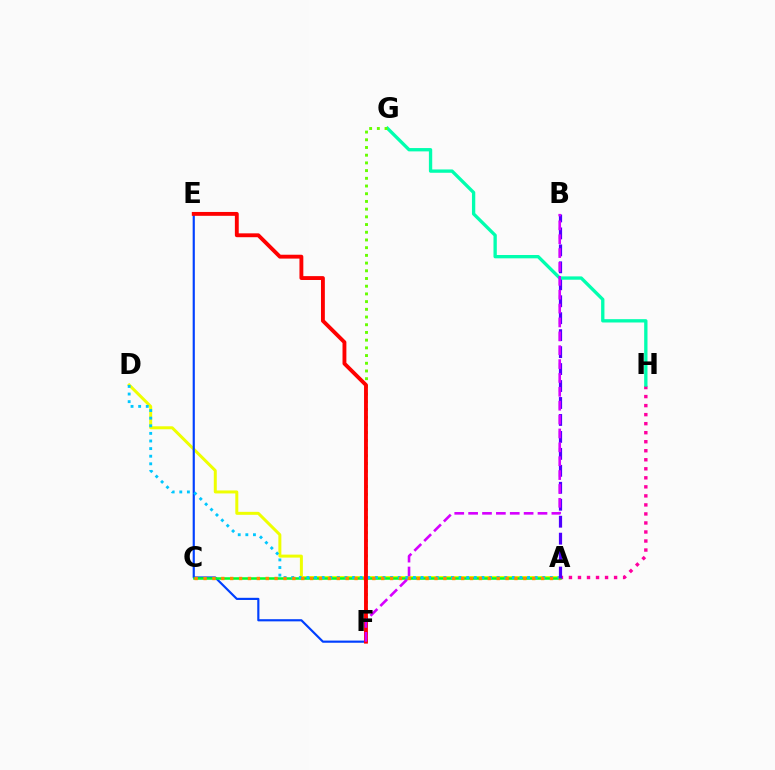{('A', 'H'): [{'color': '#ff00a0', 'line_style': 'dotted', 'thickness': 2.45}], ('A', 'D'): [{'color': '#eeff00', 'line_style': 'solid', 'thickness': 2.15}, {'color': '#00c7ff', 'line_style': 'dotted', 'thickness': 2.07}], ('E', 'F'): [{'color': '#003fff', 'line_style': 'solid', 'thickness': 1.56}, {'color': '#ff0000', 'line_style': 'solid', 'thickness': 2.79}], ('A', 'C'): [{'color': '#00ff27', 'line_style': 'solid', 'thickness': 1.82}, {'color': '#ff8800', 'line_style': 'dotted', 'thickness': 2.41}], ('A', 'B'): [{'color': '#4f00ff', 'line_style': 'dashed', 'thickness': 2.3}], ('G', 'H'): [{'color': '#00ffaf', 'line_style': 'solid', 'thickness': 2.39}], ('F', 'G'): [{'color': '#66ff00', 'line_style': 'dotted', 'thickness': 2.09}], ('B', 'F'): [{'color': '#d600ff', 'line_style': 'dashed', 'thickness': 1.88}]}